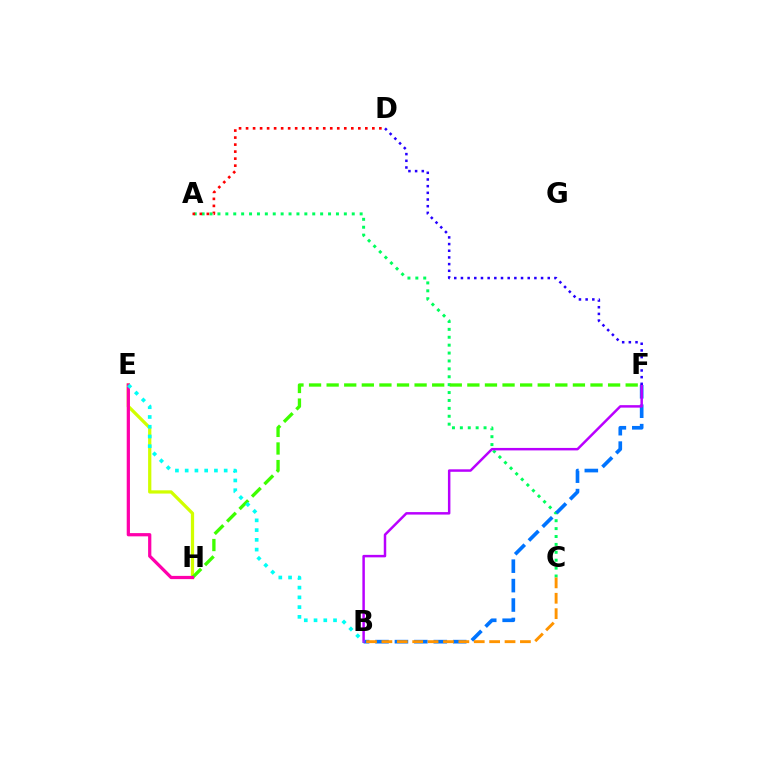{('A', 'C'): [{'color': '#00ff5c', 'line_style': 'dotted', 'thickness': 2.15}], ('E', 'H'): [{'color': '#d1ff00', 'line_style': 'solid', 'thickness': 2.34}, {'color': '#ff00ac', 'line_style': 'solid', 'thickness': 2.33}], ('B', 'F'): [{'color': '#0074ff', 'line_style': 'dashed', 'thickness': 2.64}, {'color': '#b900ff', 'line_style': 'solid', 'thickness': 1.79}], ('F', 'H'): [{'color': '#3dff00', 'line_style': 'dashed', 'thickness': 2.39}], ('A', 'D'): [{'color': '#ff0000', 'line_style': 'dotted', 'thickness': 1.91}], ('B', 'E'): [{'color': '#00fff6', 'line_style': 'dotted', 'thickness': 2.65}], ('D', 'F'): [{'color': '#2500ff', 'line_style': 'dotted', 'thickness': 1.81}], ('B', 'C'): [{'color': '#ff9400', 'line_style': 'dashed', 'thickness': 2.09}]}